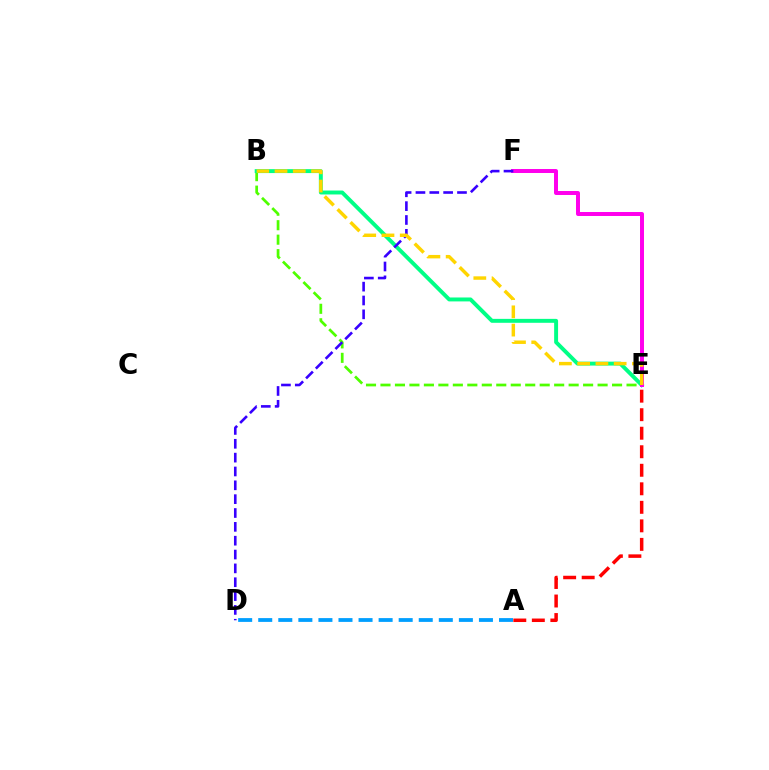{('B', 'E'): [{'color': '#4fff00', 'line_style': 'dashed', 'thickness': 1.97}, {'color': '#00ff86', 'line_style': 'solid', 'thickness': 2.83}, {'color': '#ffd500', 'line_style': 'dashed', 'thickness': 2.48}], ('E', 'F'): [{'color': '#ff00ed', 'line_style': 'solid', 'thickness': 2.86}], ('A', 'D'): [{'color': '#009eff', 'line_style': 'dashed', 'thickness': 2.73}], ('A', 'E'): [{'color': '#ff0000', 'line_style': 'dashed', 'thickness': 2.52}], ('D', 'F'): [{'color': '#3700ff', 'line_style': 'dashed', 'thickness': 1.88}]}